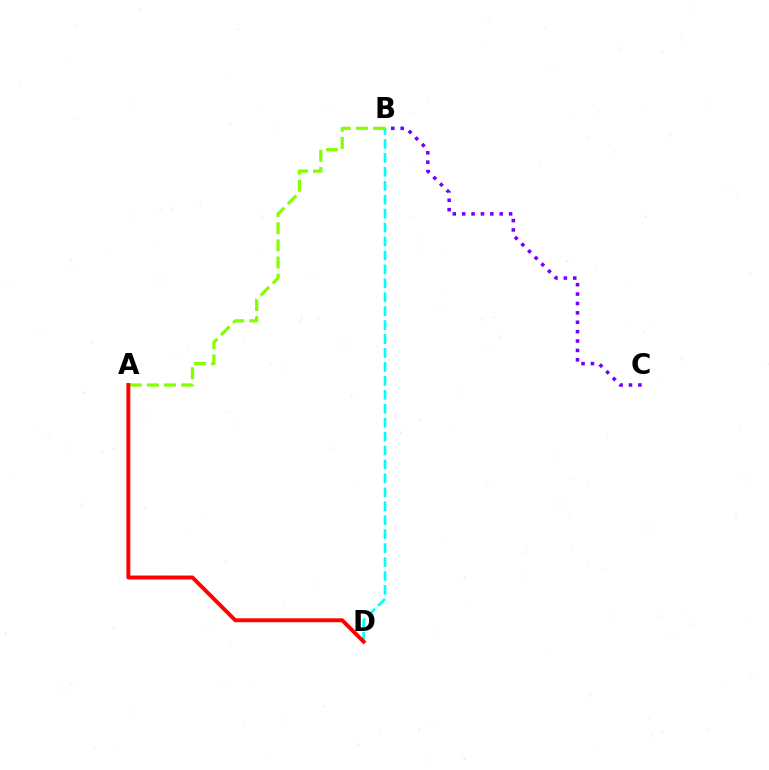{('B', 'D'): [{'color': '#00fff6', 'line_style': 'dashed', 'thickness': 1.89}], ('A', 'B'): [{'color': '#84ff00', 'line_style': 'dashed', 'thickness': 2.33}], ('B', 'C'): [{'color': '#7200ff', 'line_style': 'dotted', 'thickness': 2.55}], ('A', 'D'): [{'color': '#ff0000', 'line_style': 'solid', 'thickness': 2.82}]}